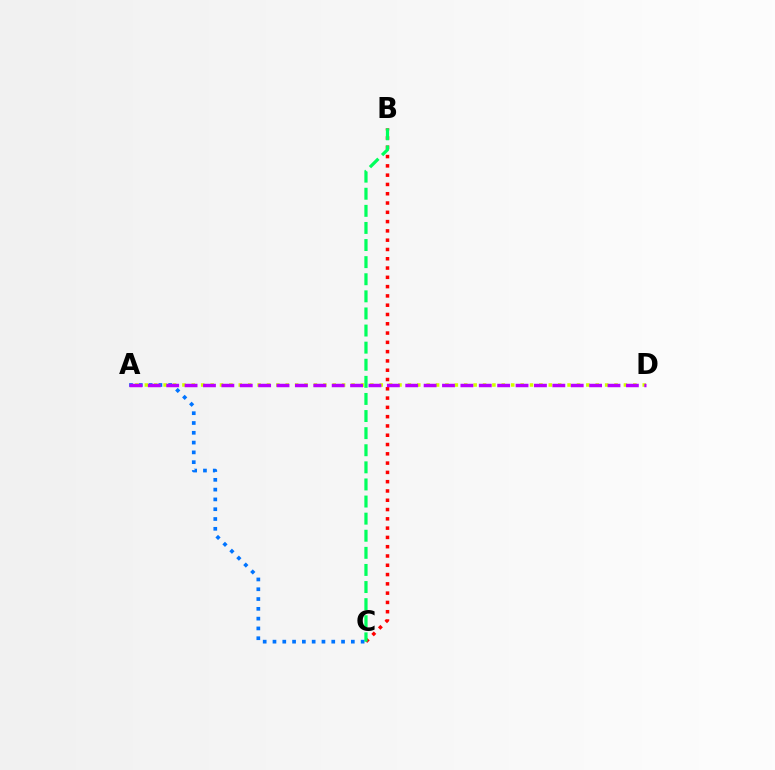{('B', 'C'): [{'color': '#ff0000', 'line_style': 'dotted', 'thickness': 2.52}, {'color': '#00ff5c', 'line_style': 'dashed', 'thickness': 2.32}], ('A', 'D'): [{'color': '#d1ff00', 'line_style': 'dotted', 'thickness': 2.55}, {'color': '#b900ff', 'line_style': 'dashed', 'thickness': 2.5}], ('A', 'C'): [{'color': '#0074ff', 'line_style': 'dotted', 'thickness': 2.66}]}